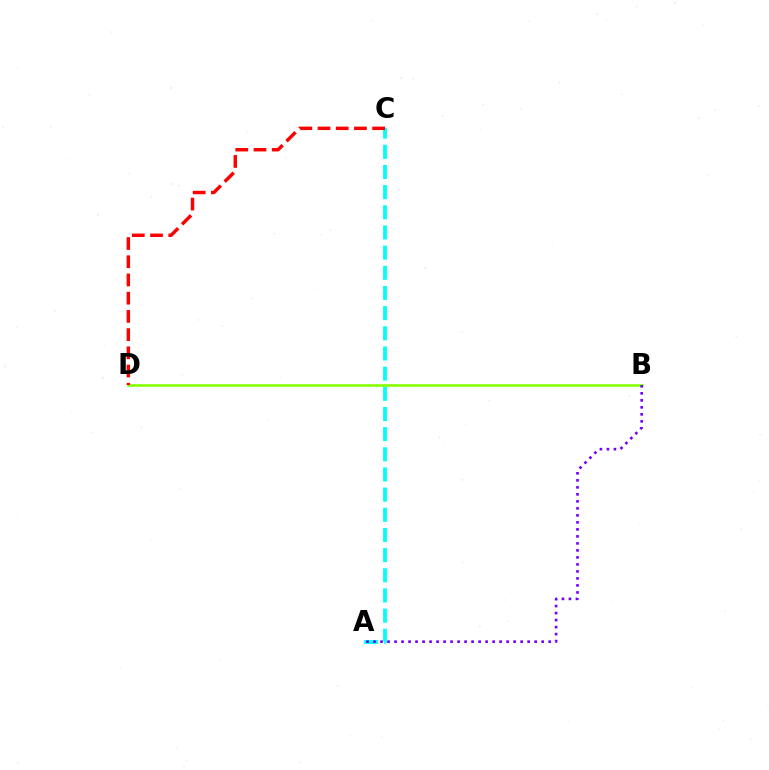{('A', 'C'): [{'color': '#00fff6', 'line_style': 'dashed', 'thickness': 2.74}], ('B', 'D'): [{'color': '#84ff00', 'line_style': 'solid', 'thickness': 1.87}], ('C', 'D'): [{'color': '#ff0000', 'line_style': 'dashed', 'thickness': 2.47}], ('A', 'B'): [{'color': '#7200ff', 'line_style': 'dotted', 'thickness': 1.9}]}